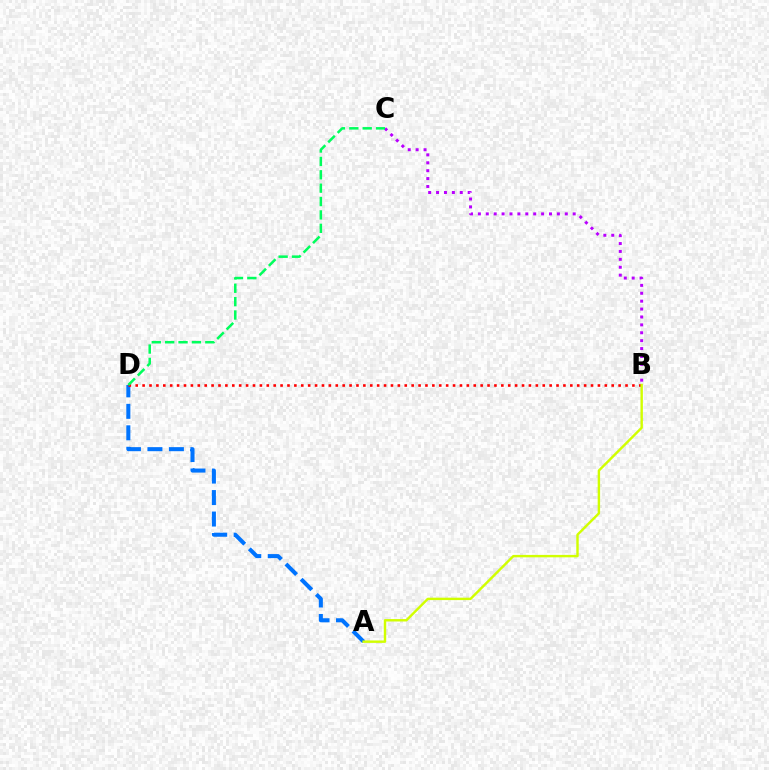{('A', 'D'): [{'color': '#0074ff', 'line_style': 'dashed', 'thickness': 2.92}], ('B', 'C'): [{'color': '#b900ff', 'line_style': 'dotted', 'thickness': 2.15}], ('B', 'D'): [{'color': '#ff0000', 'line_style': 'dotted', 'thickness': 1.87}], ('C', 'D'): [{'color': '#00ff5c', 'line_style': 'dashed', 'thickness': 1.82}], ('A', 'B'): [{'color': '#d1ff00', 'line_style': 'solid', 'thickness': 1.74}]}